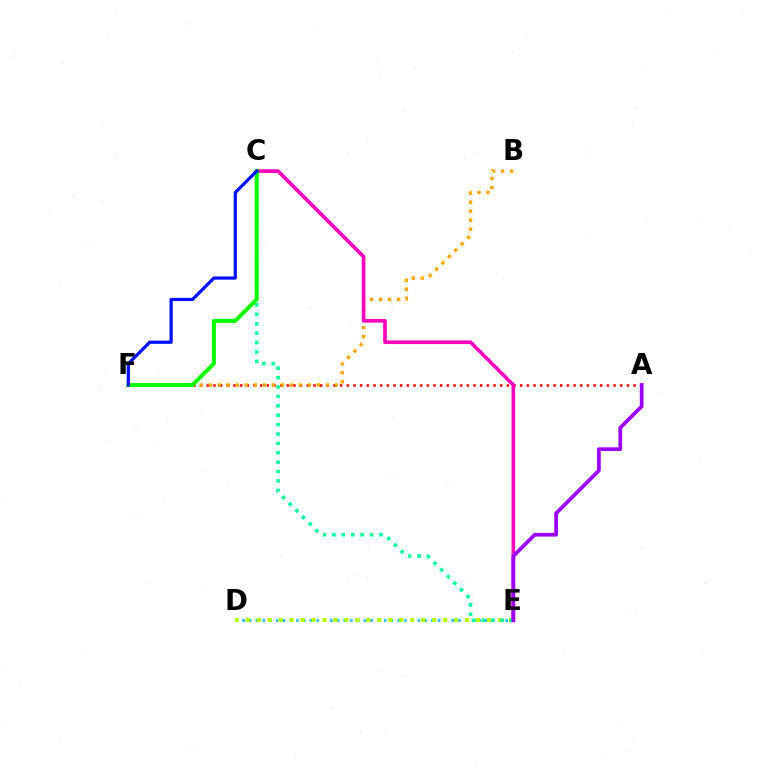{('A', 'F'): [{'color': '#ff0000', 'line_style': 'dotted', 'thickness': 1.81}], ('D', 'E'): [{'color': '#00b5ff', 'line_style': 'dotted', 'thickness': 1.83}, {'color': '#b3ff00', 'line_style': 'dotted', 'thickness': 2.98}], ('B', 'F'): [{'color': '#ffa500', 'line_style': 'dotted', 'thickness': 2.45}], ('C', 'E'): [{'color': '#ff00bd', 'line_style': 'solid', 'thickness': 2.62}, {'color': '#00ff9d', 'line_style': 'dotted', 'thickness': 2.55}], ('C', 'F'): [{'color': '#08ff00', 'line_style': 'solid', 'thickness': 2.9}, {'color': '#0010ff', 'line_style': 'solid', 'thickness': 2.32}], ('A', 'E'): [{'color': '#9b00ff', 'line_style': 'solid', 'thickness': 2.69}]}